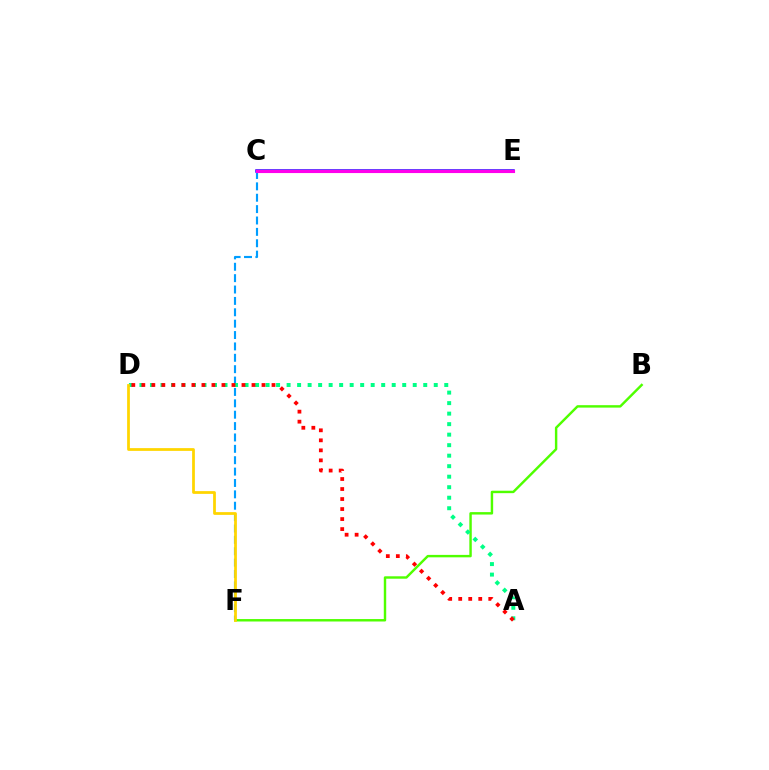{('B', 'F'): [{'color': '#4fff00', 'line_style': 'solid', 'thickness': 1.75}], ('C', 'E'): [{'color': '#3700ff', 'line_style': 'solid', 'thickness': 2.52}, {'color': '#ff00ed', 'line_style': 'solid', 'thickness': 2.24}], ('C', 'F'): [{'color': '#009eff', 'line_style': 'dashed', 'thickness': 1.55}], ('A', 'D'): [{'color': '#00ff86', 'line_style': 'dotted', 'thickness': 2.86}, {'color': '#ff0000', 'line_style': 'dotted', 'thickness': 2.72}], ('D', 'F'): [{'color': '#ffd500', 'line_style': 'solid', 'thickness': 1.99}]}